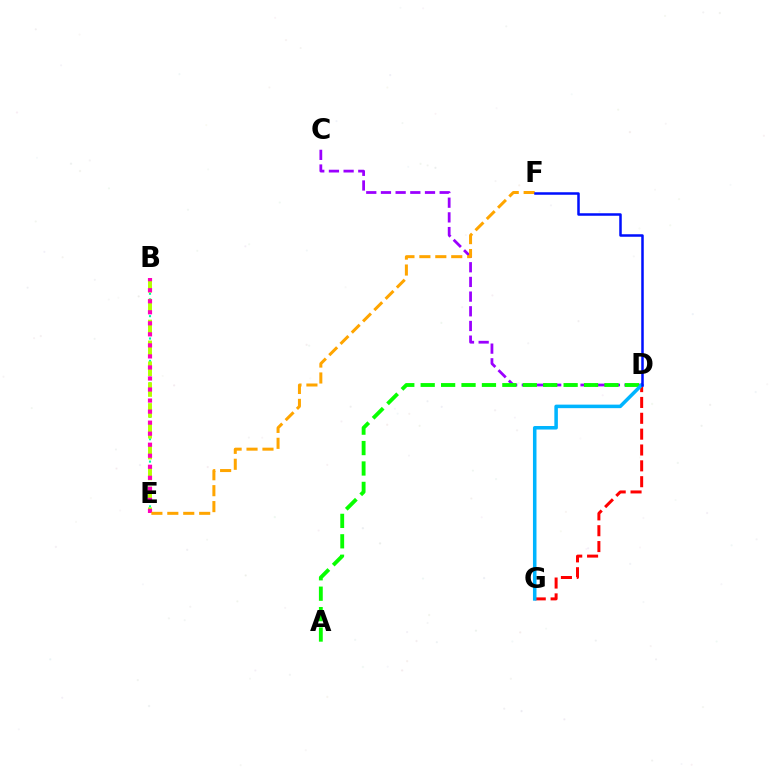{('B', 'E'): [{'color': '#00ff9d', 'line_style': 'dotted', 'thickness': 1.52}, {'color': '#b3ff00', 'line_style': 'dashed', 'thickness': 2.83}, {'color': '#ff00bd', 'line_style': 'dotted', 'thickness': 3.0}], ('C', 'D'): [{'color': '#9b00ff', 'line_style': 'dashed', 'thickness': 1.99}], ('A', 'D'): [{'color': '#08ff00', 'line_style': 'dashed', 'thickness': 2.77}], ('D', 'G'): [{'color': '#ff0000', 'line_style': 'dashed', 'thickness': 2.15}, {'color': '#00b5ff', 'line_style': 'solid', 'thickness': 2.54}], ('E', 'F'): [{'color': '#ffa500', 'line_style': 'dashed', 'thickness': 2.16}], ('D', 'F'): [{'color': '#0010ff', 'line_style': 'solid', 'thickness': 1.81}]}